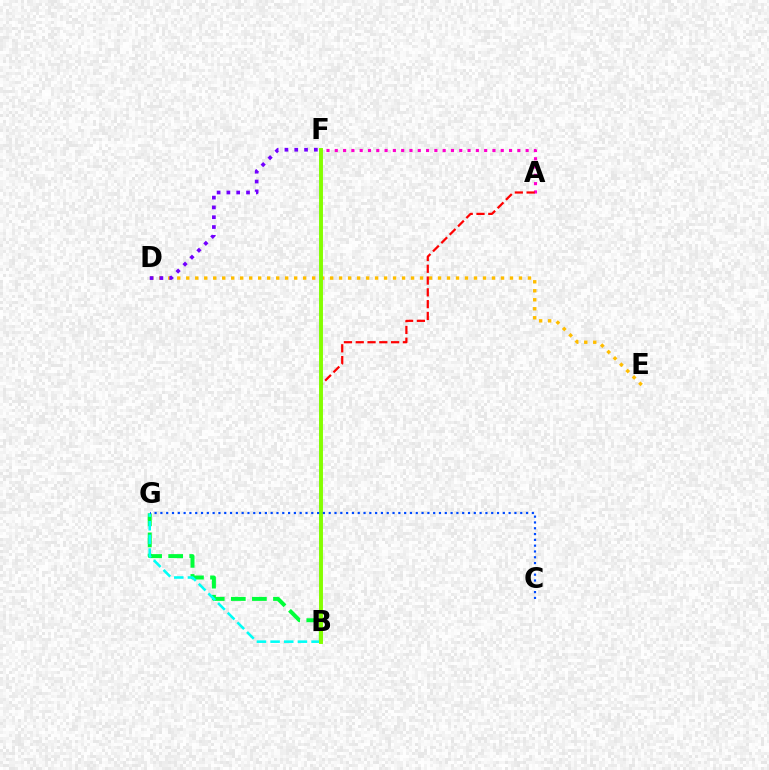{('A', 'F'): [{'color': '#ff00cf', 'line_style': 'dotted', 'thickness': 2.25}], ('D', 'E'): [{'color': '#ffbd00', 'line_style': 'dotted', 'thickness': 2.44}], ('A', 'B'): [{'color': '#ff0000', 'line_style': 'dashed', 'thickness': 1.6}], ('B', 'G'): [{'color': '#00ff39', 'line_style': 'dashed', 'thickness': 2.86}, {'color': '#00fff6', 'line_style': 'dashed', 'thickness': 1.86}], ('B', 'F'): [{'color': '#84ff00', 'line_style': 'solid', 'thickness': 2.83}], ('D', 'F'): [{'color': '#7200ff', 'line_style': 'dotted', 'thickness': 2.67}], ('C', 'G'): [{'color': '#004bff', 'line_style': 'dotted', 'thickness': 1.58}]}